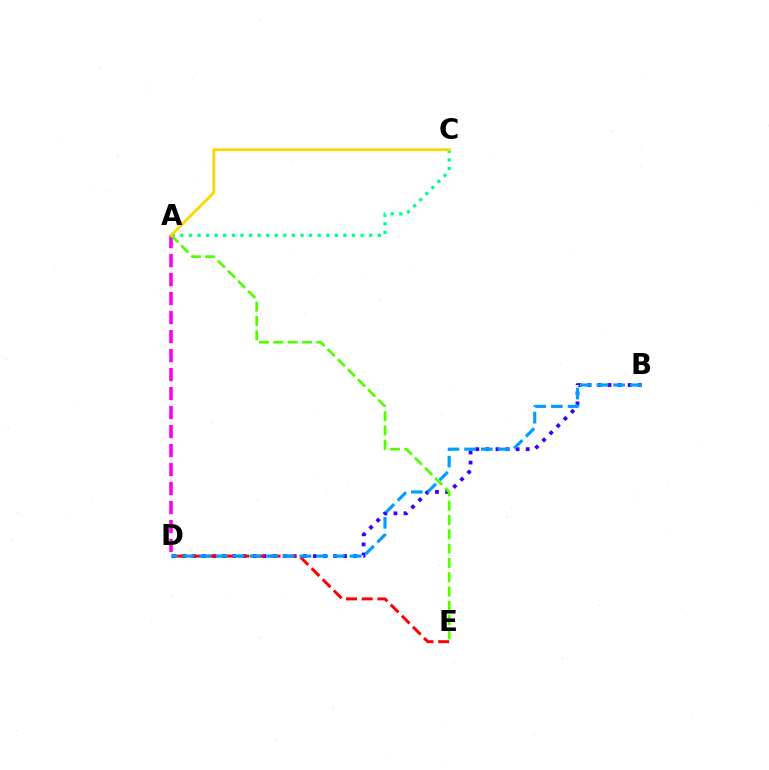{('A', 'C'): [{'color': '#00ff86', 'line_style': 'dotted', 'thickness': 2.33}, {'color': '#ffd500', 'line_style': 'solid', 'thickness': 2.02}], ('B', 'D'): [{'color': '#3700ff', 'line_style': 'dotted', 'thickness': 2.74}, {'color': '#009eff', 'line_style': 'dashed', 'thickness': 2.27}], ('A', 'D'): [{'color': '#ff00ed', 'line_style': 'dashed', 'thickness': 2.58}], ('A', 'E'): [{'color': '#4fff00', 'line_style': 'dashed', 'thickness': 1.94}], ('D', 'E'): [{'color': '#ff0000', 'line_style': 'dashed', 'thickness': 2.13}]}